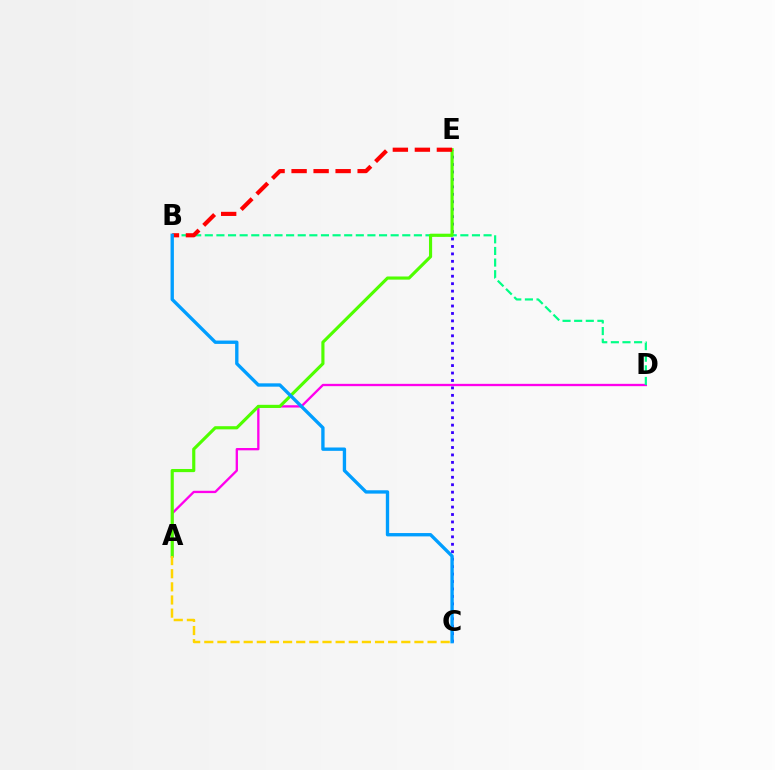{('A', 'D'): [{'color': '#ff00ed', 'line_style': 'solid', 'thickness': 1.67}], ('B', 'D'): [{'color': '#00ff86', 'line_style': 'dashed', 'thickness': 1.58}], ('C', 'E'): [{'color': '#3700ff', 'line_style': 'dotted', 'thickness': 2.02}], ('A', 'E'): [{'color': '#4fff00', 'line_style': 'solid', 'thickness': 2.26}], ('B', 'E'): [{'color': '#ff0000', 'line_style': 'dashed', 'thickness': 2.99}], ('A', 'C'): [{'color': '#ffd500', 'line_style': 'dashed', 'thickness': 1.78}], ('B', 'C'): [{'color': '#009eff', 'line_style': 'solid', 'thickness': 2.41}]}